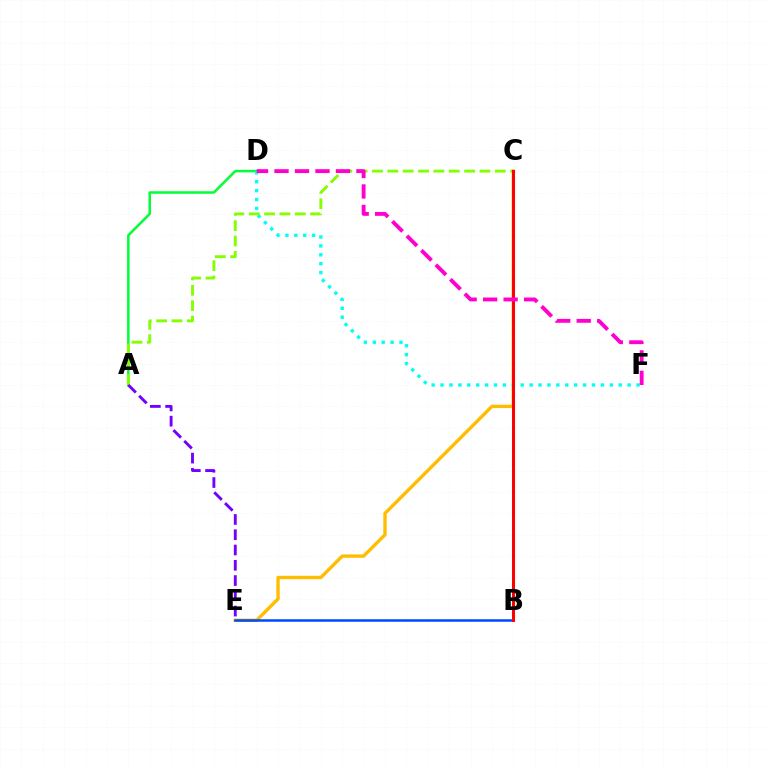{('A', 'D'): [{'color': '#00ff39', 'line_style': 'solid', 'thickness': 1.81}], ('C', 'E'): [{'color': '#ffbd00', 'line_style': 'solid', 'thickness': 2.42}], ('D', 'F'): [{'color': '#00fff6', 'line_style': 'dotted', 'thickness': 2.42}, {'color': '#ff00cf', 'line_style': 'dashed', 'thickness': 2.78}], ('A', 'C'): [{'color': '#84ff00', 'line_style': 'dashed', 'thickness': 2.09}], ('B', 'E'): [{'color': '#004bff', 'line_style': 'solid', 'thickness': 1.84}], ('B', 'C'): [{'color': '#ff0000', 'line_style': 'solid', 'thickness': 2.18}], ('A', 'E'): [{'color': '#7200ff', 'line_style': 'dashed', 'thickness': 2.07}]}